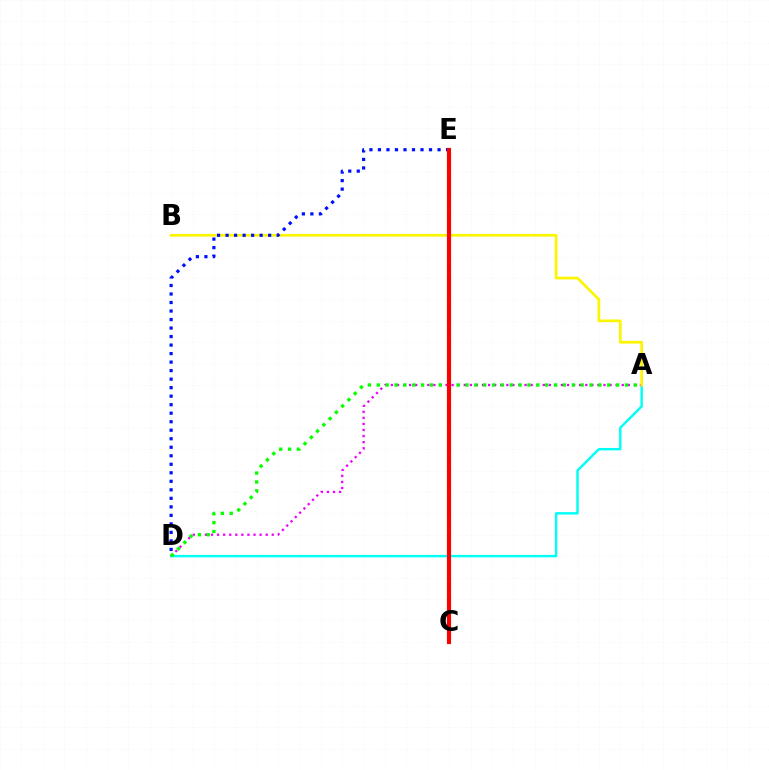{('A', 'D'): [{'color': '#00fff6', 'line_style': 'solid', 'thickness': 1.75}, {'color': '#ee00ff', 'line_style': 'dotted', 'thickness': 1.65}, {'color': '#08ff00', 'line_style': 'dotted', 'thickness': 2.41}], ('A', 'B'): [{'color': '#fcf500', 'line_style': 'solid', 'thickness': 1.95}], ('D', 'E'): [{'color': '#0010ff', 'line_style': 'dotted', 'thickness': 2.31}], ('C', 'E'): [{'color': '#ff0000', 'line_style': 'solid', 'thickness': 2.98}]}